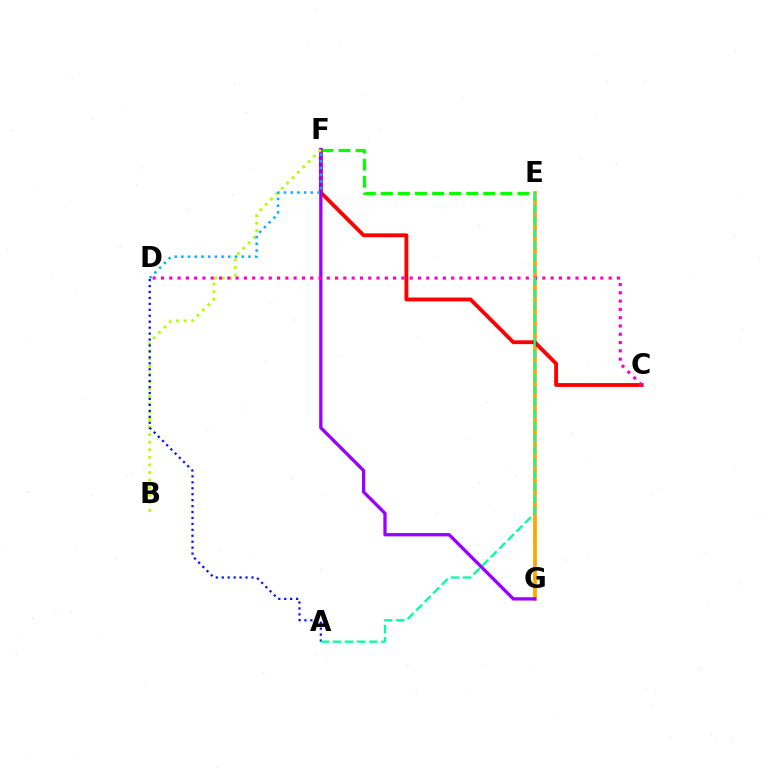{('E', 'G'): [{'color': '#ffa500', 'line_style': 'solid', 'thickness': 2.68}], ('C', 'F'): [{'color': '#ff0000', 'line_style': 'solid', 'thickness': 2.76}], ('E', 'F'): [{'color': '#08ff00', 'line_style': 'dashed', 'thickness': 2.32}], ('F', 'G'): [{'color': '#9b00ff', 'line_style': 'solid', 'thickness': 2.38}], ('B', 'F'): [{'color': '#b3ff00', 'line_style': 'dotted', 'thickness': 2.06}], ('C', 'D'): [{'color': '#ff00bd', 'line_style': 'dotted', 'thickness': 2.25}], ('D', 'F'): [{'color': '#00b5ff', 'line_style': 'dotted', 'thickness': 1.82}], ('A', 'D'): [{'color': '#0010ff', 'line_style': 'dotted', 'thickness': 1.61}], ('A', 'E'): [{'color': '#00ff9d', 'line_style': 'dashed', 'thickness': 1.64}]}